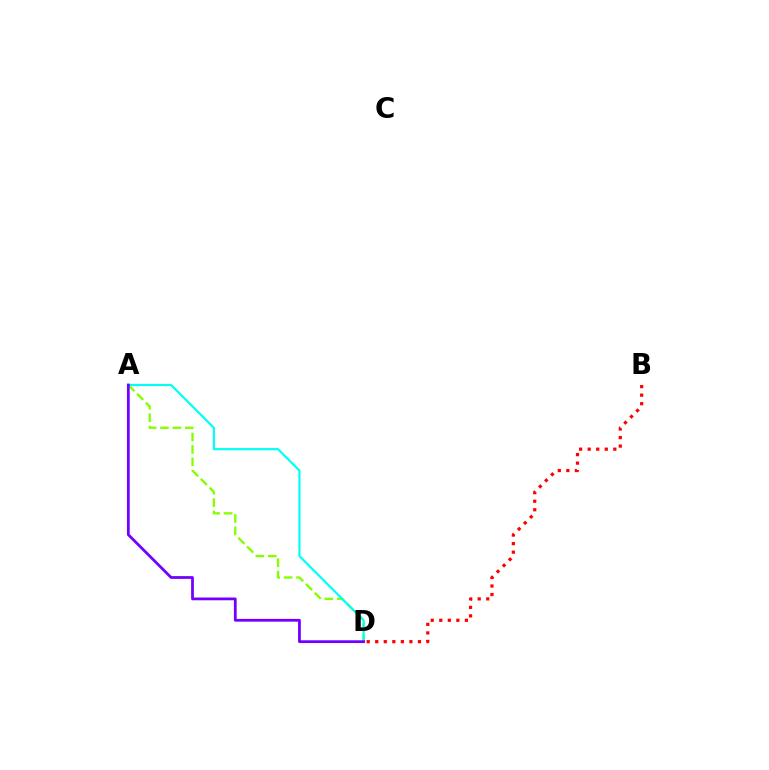{('A', 'D'): [{'color': '#84ff00', 'line_style': 'dashed', 'thickness': 1.69}, {'color': '#00fff6', 'line_style': 'solid', 'thickness': 1.57}, {'color': '#7200ff', 'line_style': 'solid', 'thickness': 2.0}], ('B', 'D'): [{'color': '#ff0000', 'line_style': 'dotted', 'thickness': 2.32}]}